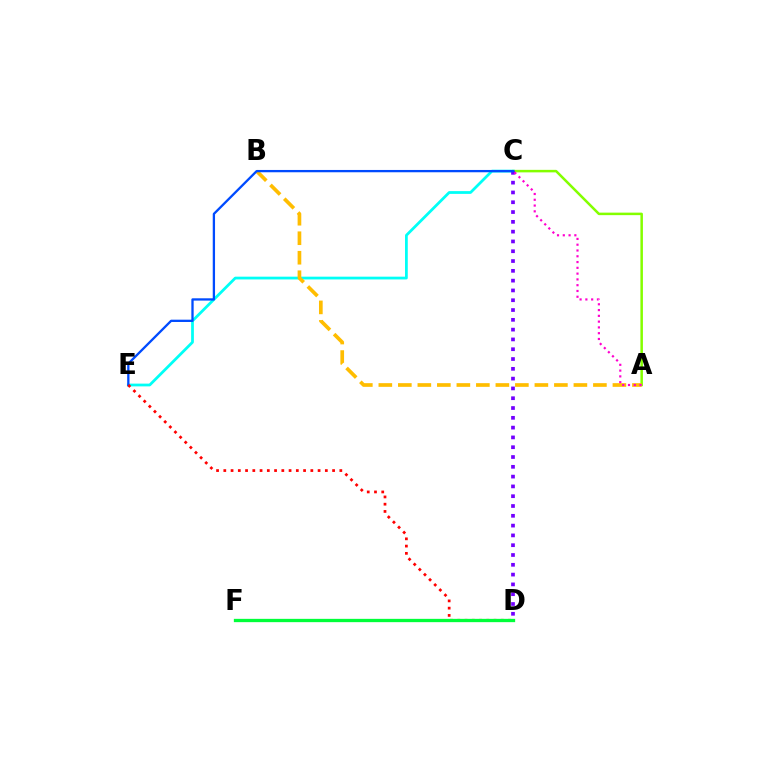{('C', 'E'): [{'color': '#00fff6', 'line_style': 'solid', 'thickness': 1.99}, {'color': '#004bff', 'line_style': 'solid', 'thickness': 1.66}], ('A', 'C'): [{'color': '#84ff00', 'line_style': 'solid', 'thickness': 1.81}, {'color': '#ff00cf', 'line_style': 'dotted', 'thickness': 1.57}], ('C', 'D'): [{'color': '#7200ff', 'line_style': 'dotted', 'thickness': 2.66}], ('A', 'B'): [{'color': '#ffbd00', 'line_style': 'dashed', 'thickness': 2.65}], ('D', 'E'): [{'color': '#ff0000', 'line_style': 'dotted', 'thickness': 1.97}], ('D', 'F'): [{'color': '#00ff39', 'line_style': 'solid', 'thickness': 2.38}]}